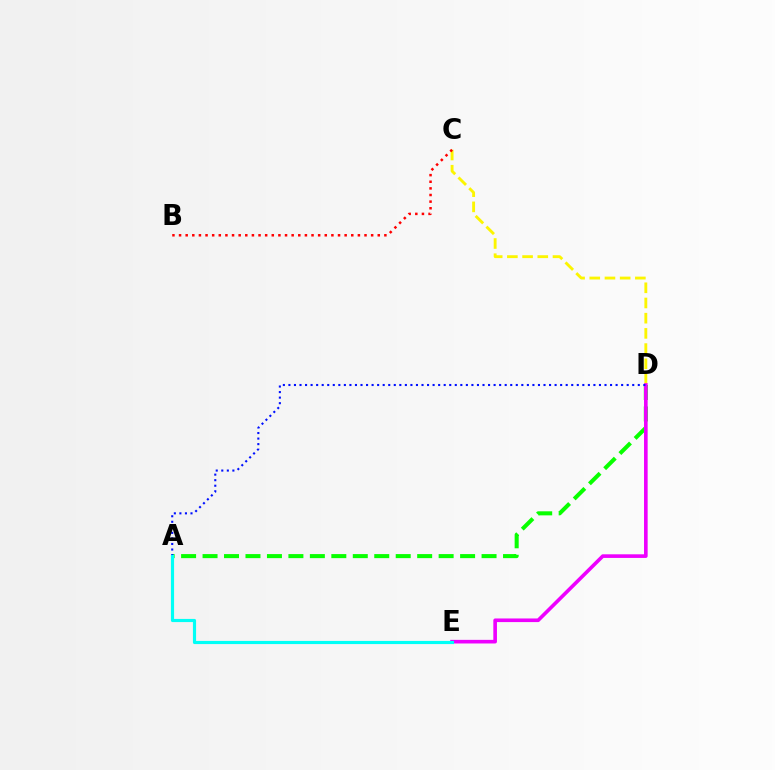{('C', 'D'): [{'color': '#fcf500', 'line_style': 'dashed', 'thickness': 2.06}], ('A', 'D'): [{'color': '#08ff00', 'line_style': 'dashed', 'thickness': 2.92}, {'color': '#0010ff', 'line_style': 'dotted', 'thickness': 1.51}], ('D', 'E'): [{'color': '#ee00ff', 'line_style': 'solid', 'thickness': 2.61}], ('B', 'C'): [{'color': '#ff0000', 'line_style': 'dotted', 'thickness': 1.8}], ('A', 'E'): [{'color': '#00fff6', 'line_style': 'solid', 'thickness': 2.27}]}